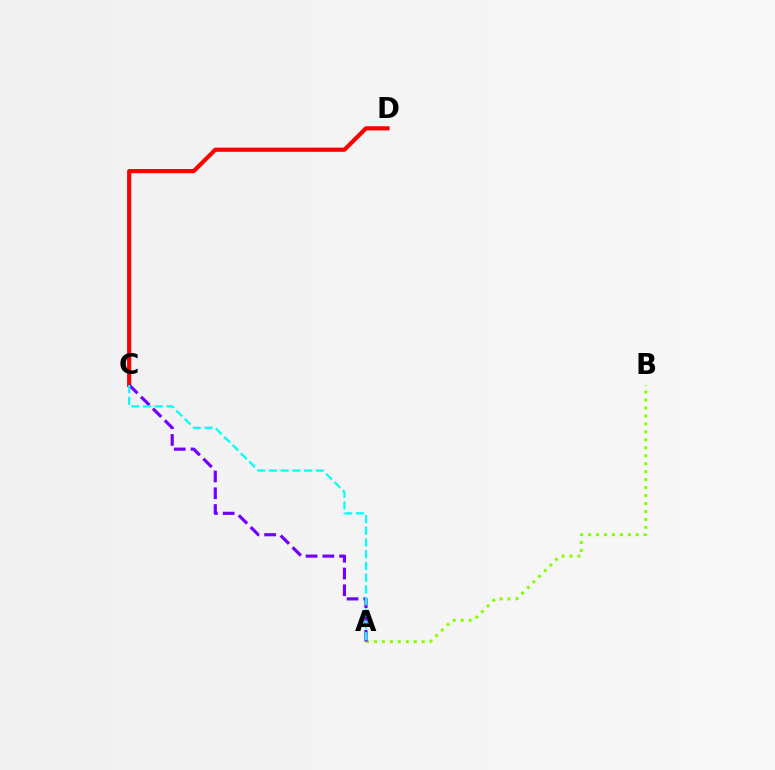{('A', 'B'): [{'color': '#84ff00', 'line_style': 'dotted', 'thickness': 2.16}], ('C', 'D'): [{'color': '#ff0000', 'line_style': 'solid', 'thickness': 3.0}], ('A', 'C'): [{'color': '#7200ff', 'line_style': 'dashed', 'thickness': 2.28}, {'color': '#00fff6', 'line_style': 'dashed', 'thickness': 1.59}]}